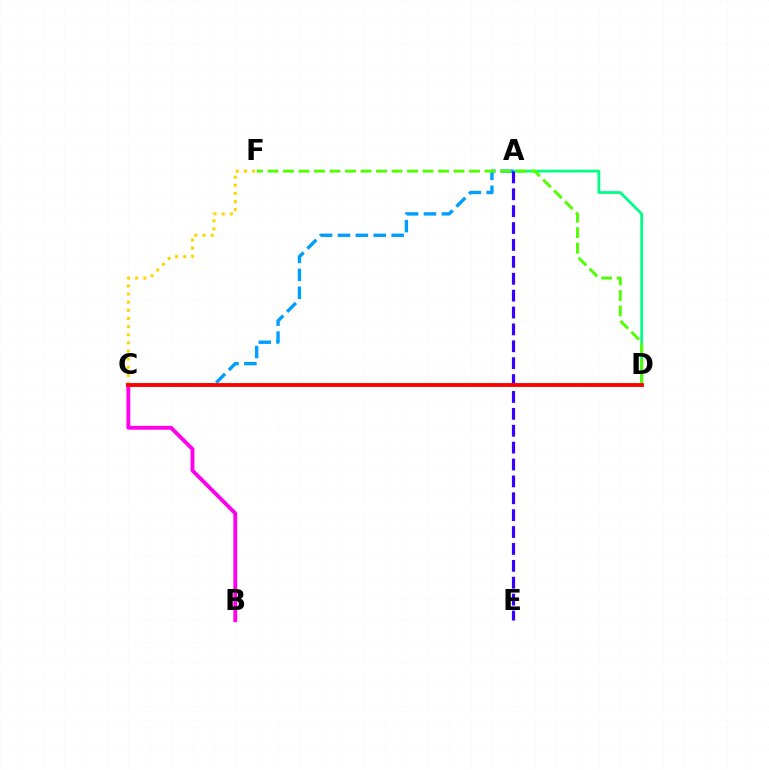{('B', 'C'): [{'color': '#ff00ed', 'line_style': 'solid', 'thickness': 2.78}], ('A', 'D'): [{'color': '#00ff86', 'line_style': 'solid', 'thickness': 2.0}], ('A', 'C'): [{'color': '#009eff', 'line_style': 'dashed', 'thickness': 2.43}], ('C', 'F'): [{'color': '#ffd500', 'line_style': 'dotted', 'thickness': 2.21}], ('A', 'E'): [{'color': '#3700ff', 'line_style': 'dashed', 'thickness': 2.29}], ('D', 'F'): [{'color': '#4fff00', 'line_style': 'dashed', 'thickness': 2.11}], ('C', 'D'): [{'color': '#ff0000', 'line_style': 'solid', 'thickness': 2.78}]}